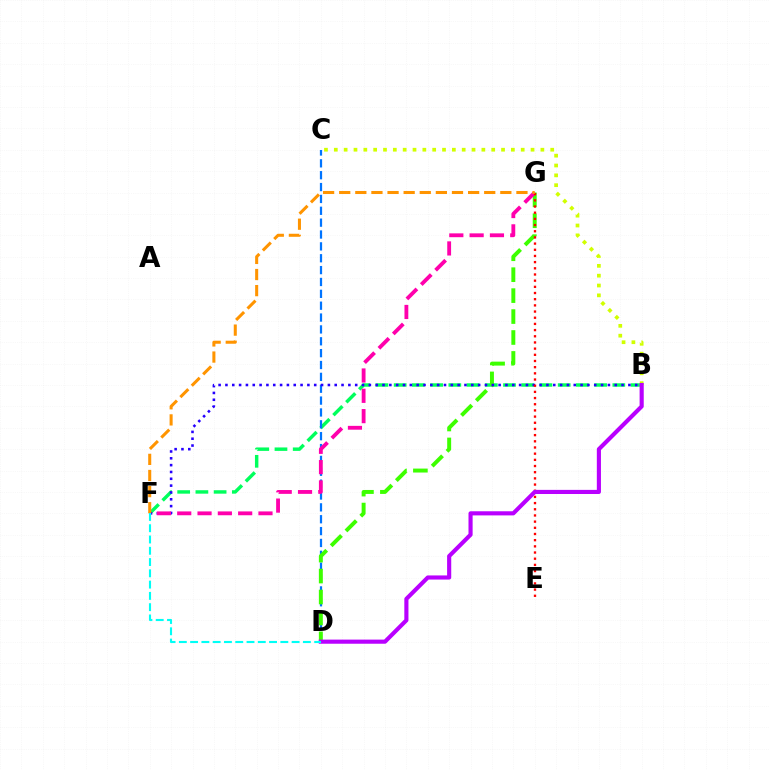{('B', 'F'): [{'color': '#00ff5c', 'line_style': 'dashed', 'thickness': 2.48}, {'color': '#2500ff', 'line_style': 'dotted', 'thickness': 1.86}], ('C', 'D'): [{'color': '#0074ff', 'line_style': 'dashed', 'thickness': 1.61}], ('D', 'G'): [{'color': '#3dff00', 'line_style': 'dashed', 'thickness': 2.84}], ('F', 'G'): [{'color': '#ff00ac', 'line_style': 'dashed', 'thickness': 2.76}, {'color': '#ff9400', 'line_style': 'dashed', 'thickness': 2.19}], ('E', 'G'): [{'color': '#ff0000', 'line_style': 'dotted', 'thickness': 1.68}], ('B', 'C'): [{'color': '#d1ff00', 'line_style': 'dotted', 'thickness': 2.67}], ('B', 'D'): [{'color': '#b900ff', 'line_style': 'solid', 'thickness': 2.97}], ('D', 'F'): [{'color': '#00fff6', 'line_style': 'dashed', 'thickness': 1.53}]}